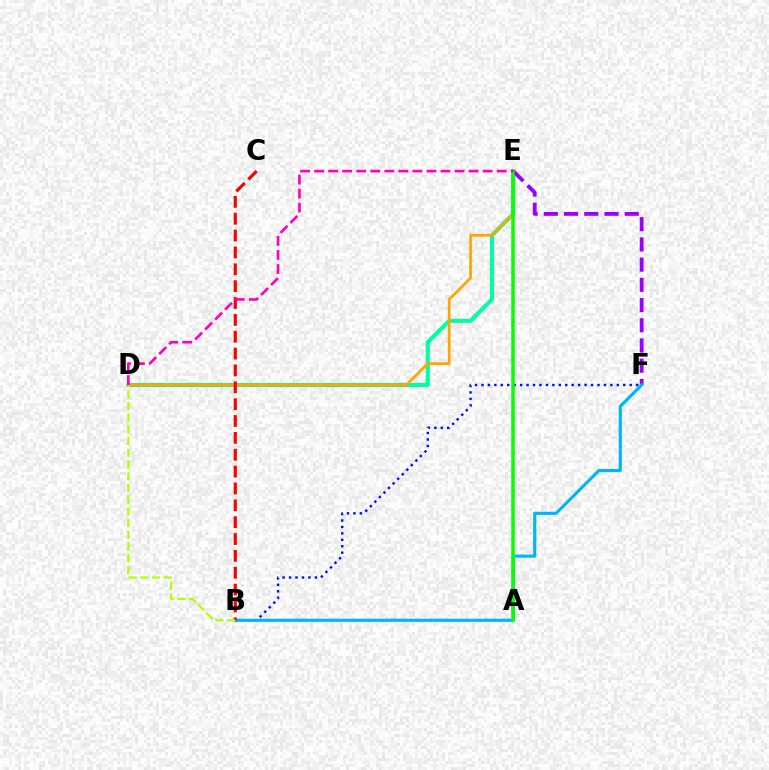{('D', 'E'): [{'color': '#00ff9d', 'line_style': 'solid', 'thickness': 2.94}, {'color': '#ffa500', 'line_style': 'solid', 'thickness': 1.94}, {'color': '#ff00bd', 'line_style': 'dashed', 'thickness': 1.91}], ('B', 'F'): [{'color': '#0010ff', 'line_style': 'dotted', 'thickness': 1.75}, {'color': '#00b5ff', 'line_style': 'solid', 'thickness': 2.26}], ('E', 'F'): [{'color': '#9b00ff', 'line_style': 'dashed', 'thickness': 2.75}], ('B', 'C'): [{'color': '#ff0000', 'line_style': 'dashed', 'thickness': 2.29}], ('B', 'D'): [{'color': '#b3ff00', 'line_style': 'dashed', 'thickness': 1.59}], ('A', 'E'): [{'color': '#08ff00', 'line_style': 'solid', 'thickness': 2.53}]}